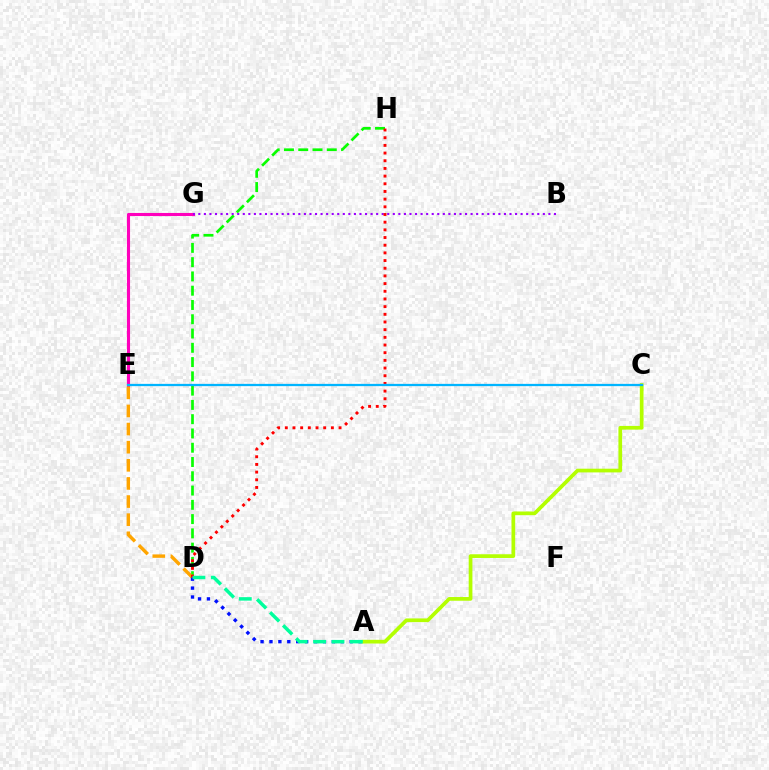{('E', 'G'): [{'color': '#ff00bd', 'line_style': 'solid', 'thickness': 2.22}], ('D', 'H'): [{'color': '#08ff00', 'line_style': 'dashed', 'thickness': 1.94}, {'color': '#ff0000', 'line_style': 'dotted', 'thickness': 2.09}], ('D', 'E'): [{'color': '#ffa500', 'line_style': 'dashed', 'thickness': 2.46}], ('B', 'G'): [{'color': '#9b00ff', 'line_style': 'dotted', 'thickness': 1.51}], ('A', 'C'): [{'color': '#b3ff00', 'line_style': 'solid', 'thickness': 2.67}], ('C', 'E'): [{'color': '#00b5ff', 'line_style': 'solid', 'thickness': 1.63}], ('A', 'D'): [{'color': '#0010ff', 'line_style': 'dotted', 'thickness': 2.42}, {'color': '#00ff9d', 'line_style': 'dashed', 'thickness': 2.5}]}